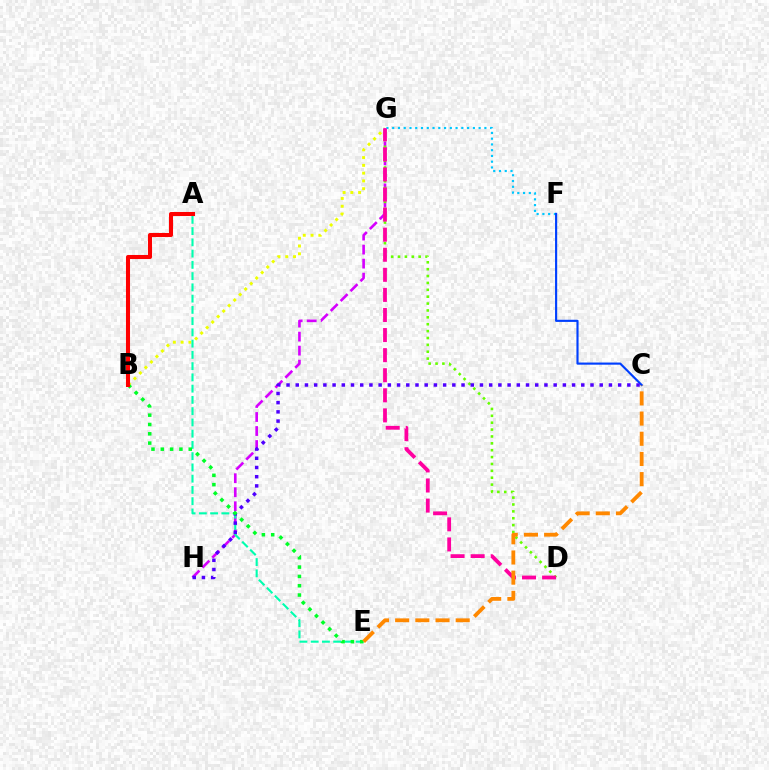{('F', 'G'): [{'color': '#00c7ff', 'line_style': 'dotted', 'thickness': 1.57}], ('B', 'G'): [{'color': '#eeff00', 'line_style': 'dotted', 'thickness': 2.11}], ('G', 'H'): [{'color': '#d600ff', 'line_style': 'dashed', 'thickness': 1.9}], ('A', 'E'): [{'color': '#00ffaf', 'line_style': 'dashed', 'thickness': 1.53}], ('C', 'F'): [{'color': '#003fff', 'line_style': 'solid', 'thickness': 1.54}], ('D', 'G'): [{'color': '#66ff00', 'line_style': 'dotted', 'thickness': 1.87}, {'color': '#ff00a0', 'line_style': 'dashed', 'thickness': 2.73}], ('C', 'H'): [{'color': '#4f00ff', 'line_style': 'dotted', 'thickness': 2.5}], ('B', 'E'): [{'color': '#00ff27', 'line_style': 'dotted', 'thickness': 2.53}], ('A', 'B'): [{'color': '#ff0000', 'line_style': 'solid', 'thickness': 2.92}], ('C', 'E'): [{'color': '#ff8800', 'line_style': 'dashed', 'thickness': 2.74}]}